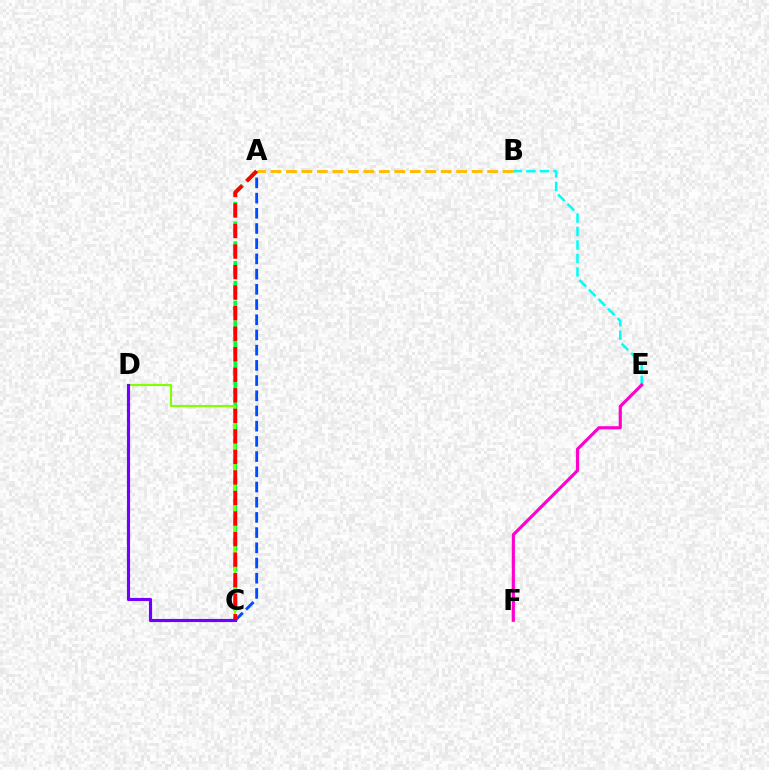{('A', 'C'): [{'color': '#004bff', 'line_style': 'dashed', 'thickness': 2.07}, {'color': '#00ff39', 'line_style': 'dashed', 'thickness': 2.68}, {'color': '#ff0000', 'line_style': 'dashed', 'thickness': 2.79}], ('A', 'B'): [{'color': '#ffbd00', 'line_style': 'dashed', 'thickness': 2.1}], ('B', 'E'): [{'color': '#00fff6', 'line_style': 'dashed', 'thickness': 1.83}], ('C', 'D'): [{'color': '#84ff00', 'line_style': 'solid', 'thickness': 1.54}, {'color': '#7200ff', 'line_style': 'solid', 'thickness': 2.27}], ('E', 'F'): [{'color': '#ff00cf', 'line_style': 'solid', 'thickness': 2.27}]}